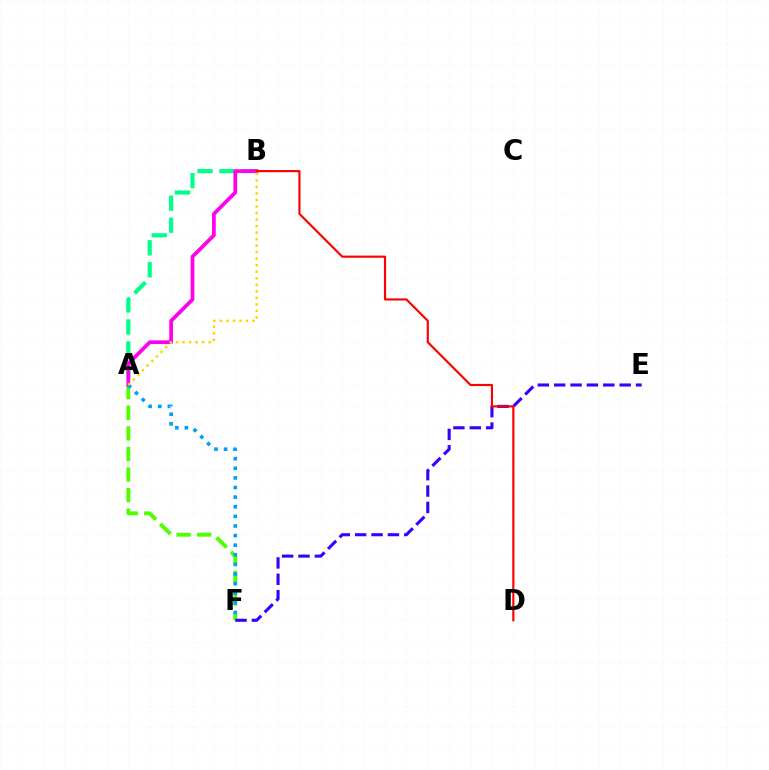{('A', 'F'): [{'color': '#4fff00', 'line_style': 'dashed', 'thickness': 2.8}, {'color': '#009eff', 'line_style': 'dotted', 'thickness': 2.61}], ('A', 'B'): [{'color': '#00ff86', 'line_style': 'dashed', 'thickness': 2.99}, {'color': '#ff00ed', 'line_style': 'solid', 'thickness': 2.68}, {'color': '#ffd500', 'line_style': 'dotted', 'thickness': 1.77}], ('E', 'F'): [{'color': '#3700ff', 'line_style': 'dashed', 'thickness': 2.22}], ('B', 'D'): [{'color': '#ff0000', 'line_style': 'solid', 'thickness': 1.56}]}